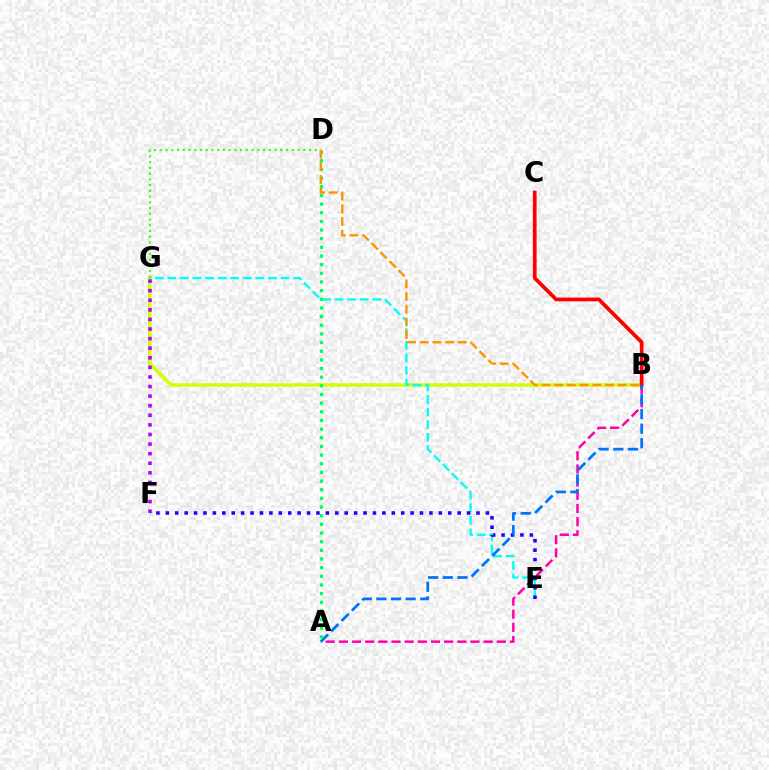{('B', 'G'): [{'color': '#d1ff00', 'line_style': 'solid', 'thickness': 2.51}], ('E', 'G'): [{'color': '#00fff6', 'line_style': 'dashed', 'thickness': 1.71}], ('D', 'G'): [{'color': '#3dff00', 'line_style': 'dotted', 'thickness': 1.56}], ('B', 'C'): [{'color': '#ff0000', 'line_style': 'solid', 'thickness': 2.69}], ('A', 'B'): [{'color': '#ff00ac', 'line_style': 'dashed', 'thickness': 1.79}, {'color': '#0074ff', 'line_style': 'dashed', 'thickness': 1.99}], ('F', 'G'): [{'color': '#b900ff', 'line_style': 'dotted', 'thickness': 2.6}], ('E', 'F'): [{'color': '#2500ff', 'line_style': 'dotted', 'thickness': 2.56}], ('A', 'D'): [{'color': '#00ff5c', 'line_style': 'dotted', 'thickness': 2.35}], ('B', 'D'): [{'color': '#ff9400', 'line_style': 'dashed', 'thickness': 1.72}]}